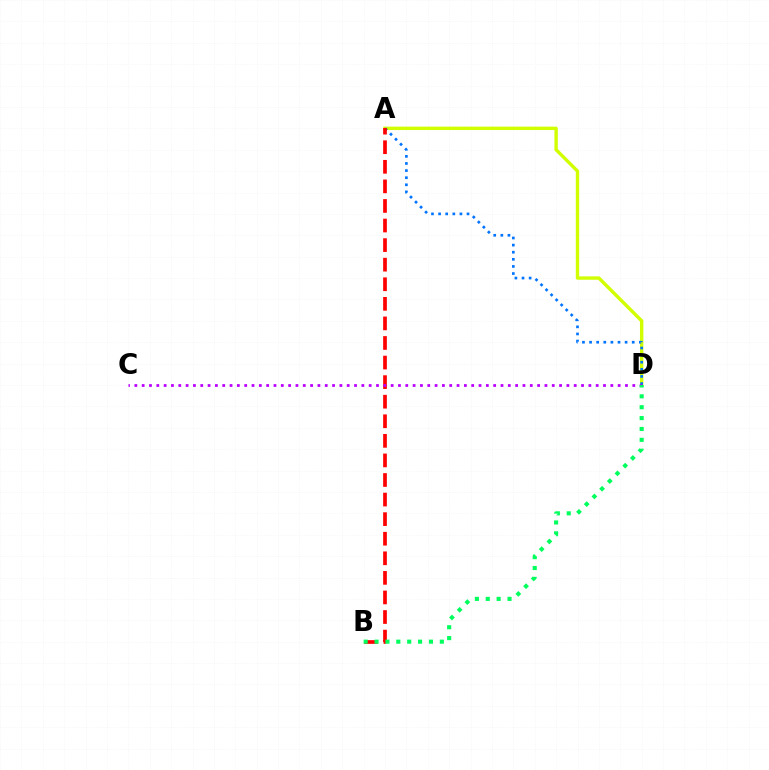{('A', 'D'): [{'color': '#d1ff00', 'line_style': 'solid', 'thickness': 2.44}, {'color': '#0074ff', 'line_style': 'dotted', 'thickness': 1.93}], ('A', 'B'): [{'color': '#ff0000', 'line_style': 'dashed', 'thickness': 2.66}], ('C', 'D'): [{'color': '#b900ff', 'line_style': 'dotted', 'thickness': 1.99}], ('B', 'D'): [{'color': '#00ff5c', 'line_style': 'dotted', 'thickness': 2.96}]}